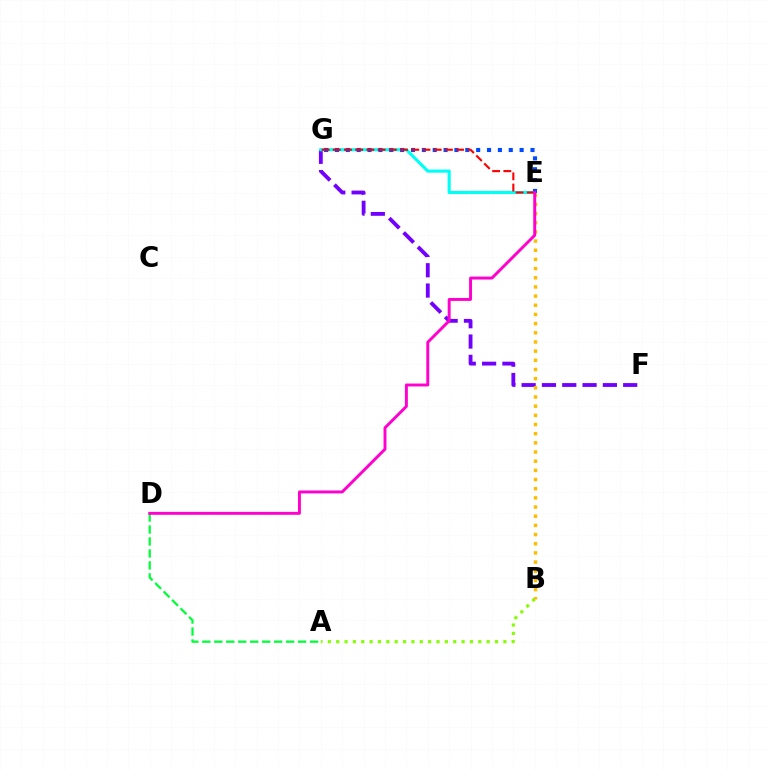{('F', 'G'): [{'color': '#7200ff', 'line_style': 'dashed', 'thickness': 2.76}], ('E', 'G'): [{'color': '#00fff6', 'line_style': 'solid', 'thickness': 2.24}, {'color': '#004bff', 'line_style': 'dotted', 'thickness': 2.95}, {'color': '#ff0000', 'line_style': 'dashed', 'thickness': 1.52}], ('A', 'B'): [{'color': '#84ff00', 'line_style': 'dotted', 'thickness': 2.27}], ('B', 'E'): [{'color': '#ffbd00', 'line_style': 'dotted', 'thickness': 2.49}], ('A', 'D'): [{'color': '#00ff39', 'line_style': 'dashed', 'thickness': 1.63}], ('D', 'E'): [{'color': '#ff00cf', 'line_style': 'solid', 'thickness': 2.11}]}